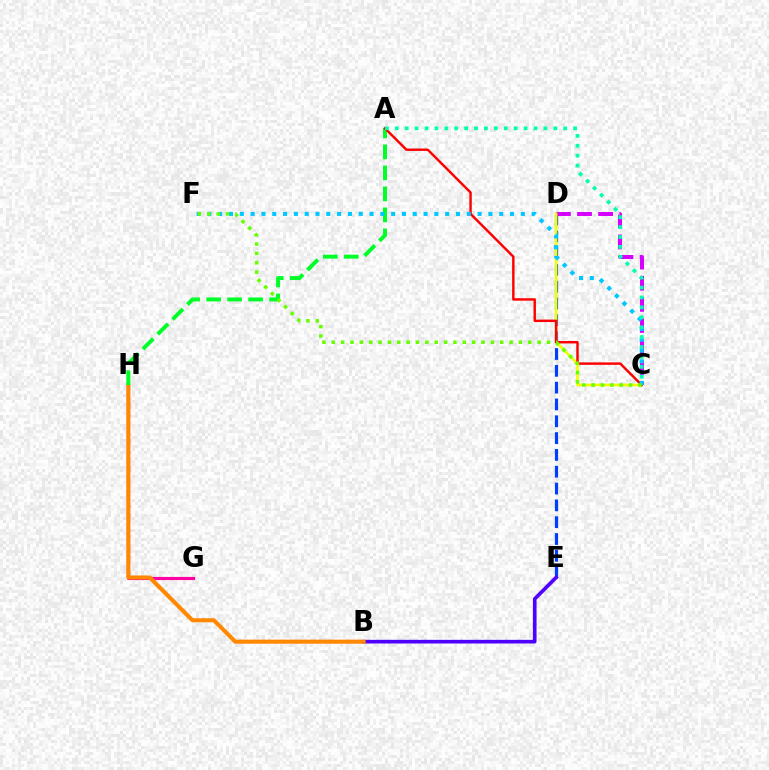{('D', 'E'): [{'color': '#003fff', 'line_style': 'dashed', 'thickness': 2.28}], ('B', 'E'): [{'color': '#4f00ff', 'line_style': 'solid', 'thickness': 2.63}], ('G', 'H'): [{'color': '#ff00a0', 'line_style': 'solid', 'thickness': 2.28}], ('B', 'H'): [{'color': '#ff8800', 'line_style': 'solid', 'thickness': 2.93}], ('C', 'D'): [{'color': '#d600ff', 'line_style': 'dashed', 'thickness': 2.87}, {'color': '#eeff00', 'line_style': 'solid', 'thickness': 1.88}], ('A', 'H'): [{'color': '#00ff27', 'line_style': 'dashed', 'thickness': 2.85}], ('A', 'C'): [{'color': '#ff0000', 'line_style': 'solid', 'thickness': 1.76}, {'color': '#00ffaf', 'line_style': 'dotted', 'thickness': 2.69}], ('C', 'F'): [{'color': '#00c7ff', 'line_style': 'dotted', 'thickness': 2.94}, {'color': '#66ff00', 'line_style': 'dotted', 'thickness': 2.54}]}